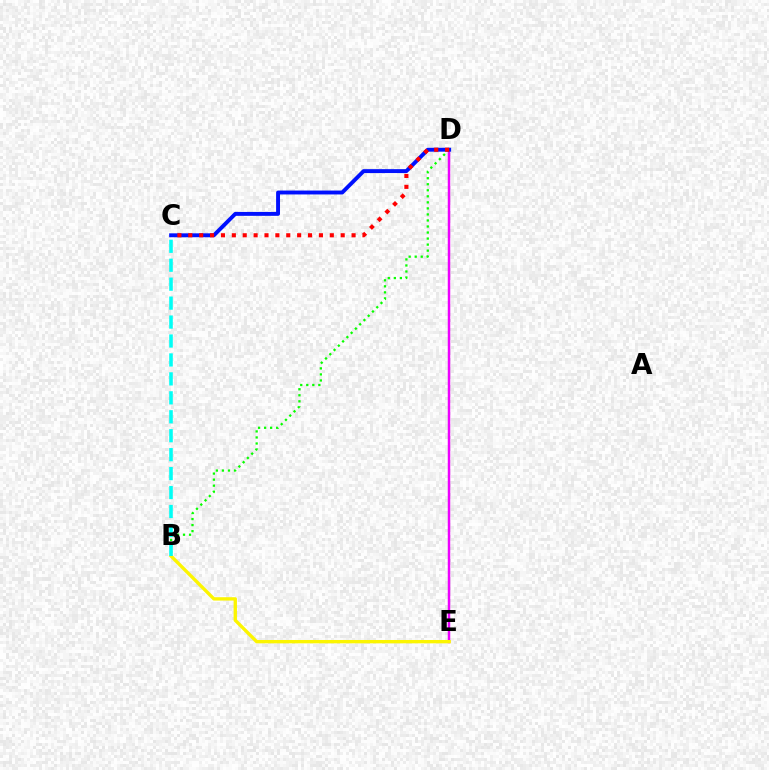{('D', 'E'): [{'color': '#ee00ff', 'line_style': 'solid', 'thickness': 1.78}], ('B', 'D'): [{'color': '#08ff00', 'line_style': 'dotted', 'thickness': 1.64}], ('C', 'D'): [{'color': '#0010ff', 'line_style': 'solid', 'thickness': 2.81}, {'color': '#ff0000', 'line_style': 'dotted', 'thickness': 2.96}], ('B', 'E'): [{'color': '#fcf500', 'line_style': 'solid', 'thickness': 2.41}], ('B', 'C'): [{'color': '#00fff6', 'line_style': 'dashed', 'thickness': 2.57}]}